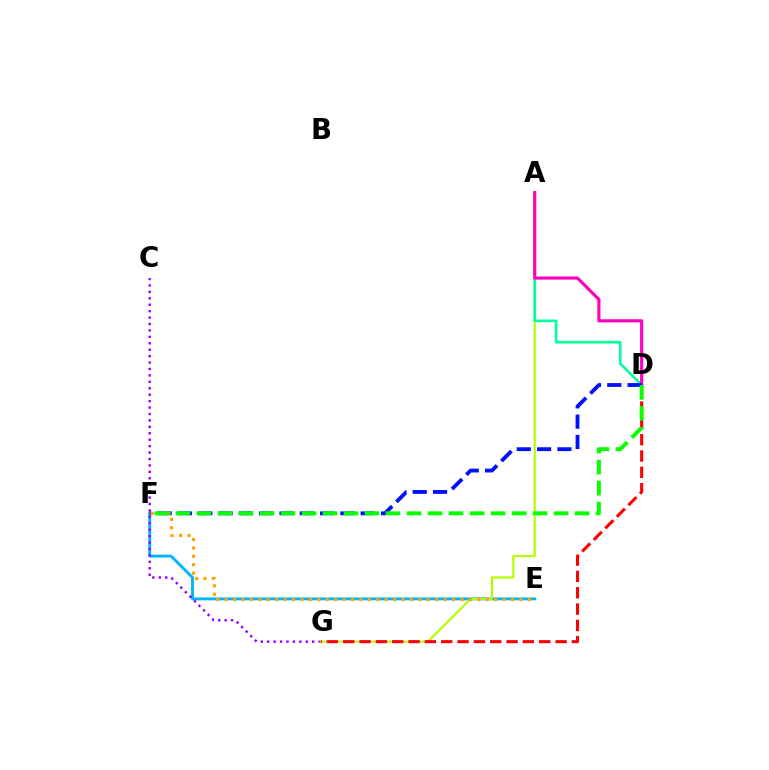{('E', 'F'): [{'color': '#00b5ff', 'line_style': 'solid', 'thickness': 2.08}, {'color': '#ffa500', 'line_style': 'dotted', 'thickness': 2.29}], ('C', 'G'): [{'color': '#9b00ff', 'line_style': 'dotted', 'thickness': 1.75}], ('A', 'G'): [{'color': '#b3ff00', 'line_style': 'solid', 'thickness': 1.56}], ('A', 'D'): [{'color': '#00ff9d', 'line_style': 'solid', 'thickness': 1.87}, {'color': '#ff00bd', 'line_style': 'solid', 'thickness': 2.27}], ('D', 'G'): [{'color': '#ff0000', 'line_style': 'dashed', 'thickness': 2.22}], ('D', 'F'): [{'color': '#0010ff', 'line_style': 'dashed', 'thickness': 2.76}, {'color': '#08ff00', 'line_style': 'dashed', 'thickness': 2.85}]}